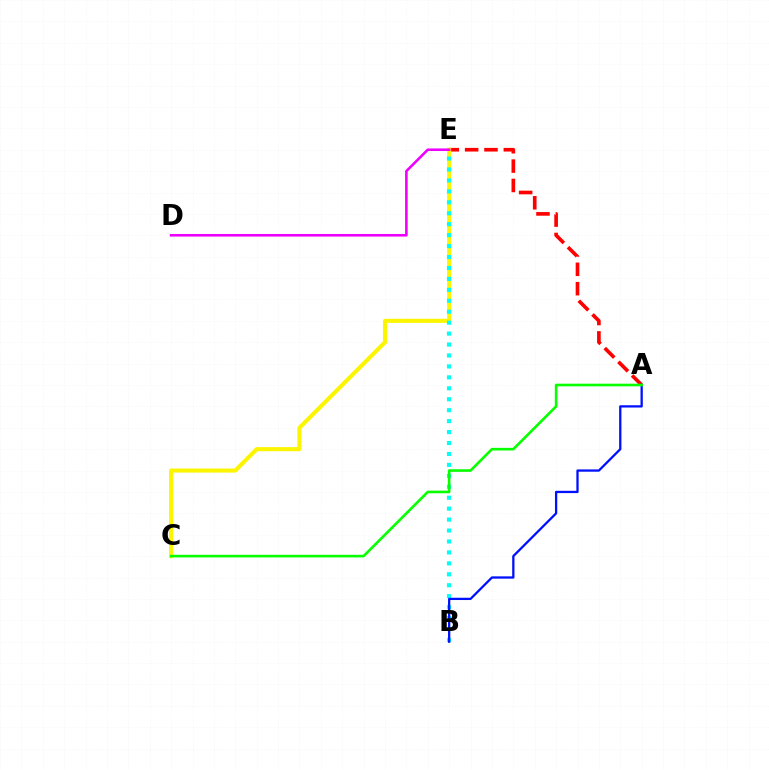{('A', 'E'): [{'color': '#ff0000', 'line_style': 'dashed', 'thickness': 2.63}], ('C', 'E'): [{'color': '#fcf500', 'line_style': 'solid', 'thickness': 2.94}], ('B', 'E'): [{'color': '#00fff6', 'line_style': 'dotted', 'thickness': 2.97}], ('D', 'E'): [{'color': '#ee00ff', 'line_style': 'solid', 'thickness': 1.87}], ('A', 'B'): [{'color': '#0010ff', 'line_style': 'solid', 'thickness': 1.65}], ('A', 'C'): [{'color': '#08ff00', 'line_style': 'solid', 'thickness': 1.89}]}